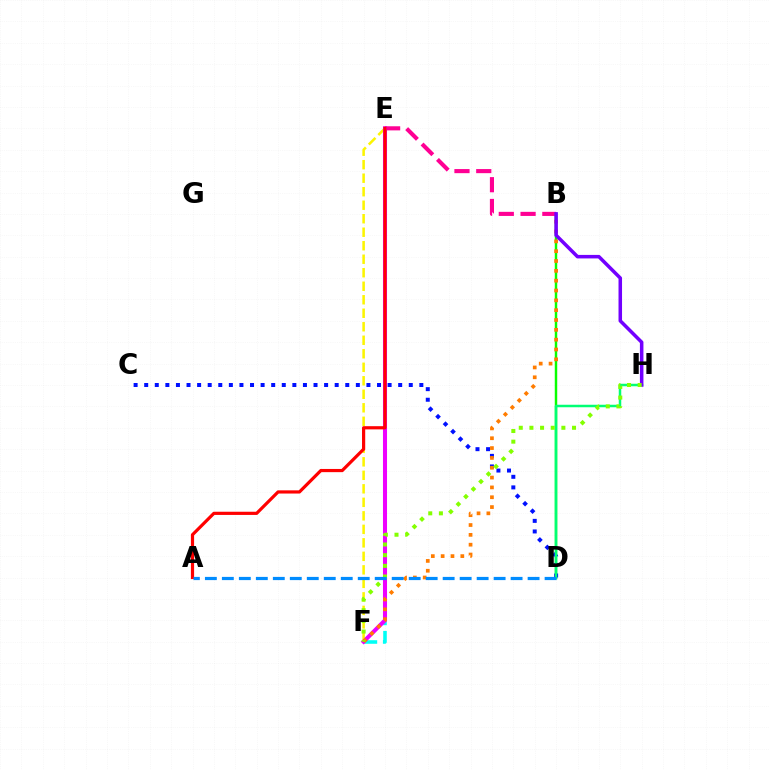{('E', 'F'): [{'color': '#00fff6', 'line_style': 'dashed', 'thickness': 2.57}, {'color': '#fcf500', 'line_style': 'dashed', 'thickness': 1.83}, {'color': '#ee00ff', 'line_style': 'solid', 'thickness': 2.92}], ('B', 'D'): [{'color': '#08ff00', 'line_style': 'solid', 'thickness': 1.77}], ('C', 'D'): [{'color': '#0010ff', 'line_style': 'dotted', 'thickness': 2.88}], ('B', 'E'): [{'color': '#ff0094', 'line_style': 'dashed', 'thickness': 2.96}], ('B', 'F'): [{'color': '#ff7c00', 'line_style': 'dotted', 'thickness': 2.67}], ('D', 'H'): [{'color': '#00ff74', 'line_style': 'solid', 'thickness': 1.8}], ('B', 'H'): [{'color': '#7200ff', 'line_style': 'solid', 'thickness': 2.54}], ('A', 'E'): [{'color': '#ff0000', 'line_style': 'solid', 'thickness': 2.3}], ('F', 'H'): [{'color': '#84ff00', 'line_style': 'dotted', 'thickness': 2.89}], ('A', 'D'): [{'color': '#008cff', 'line_style': 'dashed', 'thickness': 2.31}]}